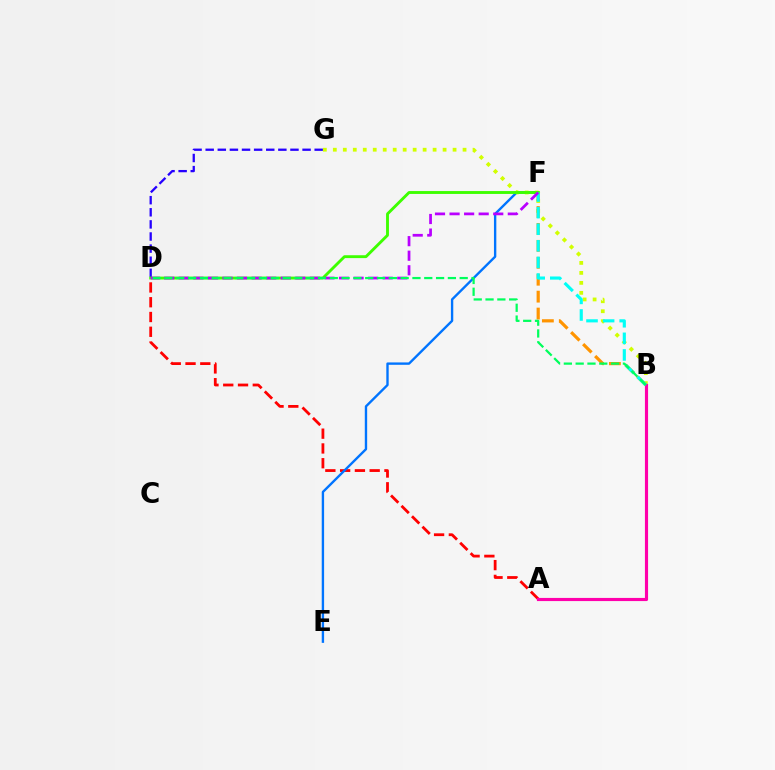{('D', 'G'): [{'color': '#2500ff', 'line_style': 'dashed', 'thickness': 1.65}], ('A', 'D'): [{'color': '#ff0000', 'line_style': 'dashed', 'thickness': 2.01}], ('E', 'F'): [{'color': '#0074ff', 'line_style': 'solid', 'thickness': 1.71}], ('B', 'G'): [{'color': '#d1ff00', 'line_style': 'dotted', 'thickness': 2.71}], ('B', 'F'): [{'color': '#ff9400', 'line_style': 'dashed', 'thickness': 2.3}, {'color': '#00fff6', 'line_style': 'dashed', 'thickness': 2.26}], ('D', 'F'): [{'color': '#3dff00', 'line_style': 'solid', 'thickness': 2.07}, {'color': '#b900ff', 'line_style': 'dashed', 'thickness': 1.98}], ('A', 'B'): [{'color': '#ff00ac', 'line_style': 'solid', 'thickness': 2.27}], ('B', 'D'): [{'color': '#00ff5c', 'line_style': 'dashed', 'thickness': 1.6}]}